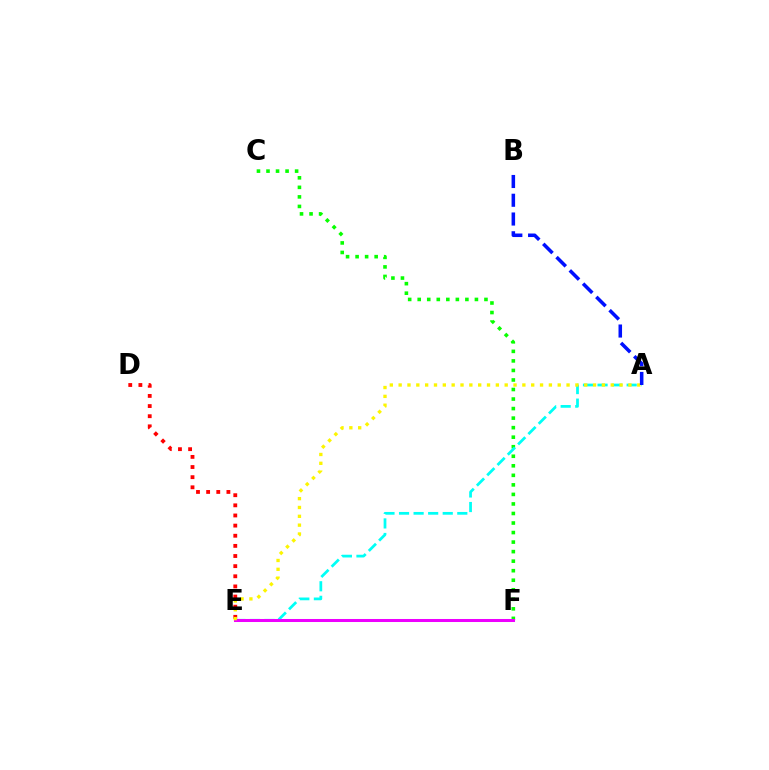{('D', 'E'): [{'color': '#ff0000', 'line_style': 'dotted', 'thickness': 2.75}], ('C', 'F'): [{'color': '#08ff00', 'line_style': 'dotted', 'thickness': 2.59}], ('A', 'E'): [{'color': '#00fff6', 'line_style': 'dashed', 'thickness': 1.98}, {'color': '#fcf500', 'line_style': 'dotted', 'thickness': 2.4}], ('E', 'F'): [{'color': '#ee00ff', 'line_style': 'solid', 'thickness': 2.18}], ('A', 'B'): [{'color': '#0010ff', 'line_style': 'dashed', 'thickness': 2.55}]}